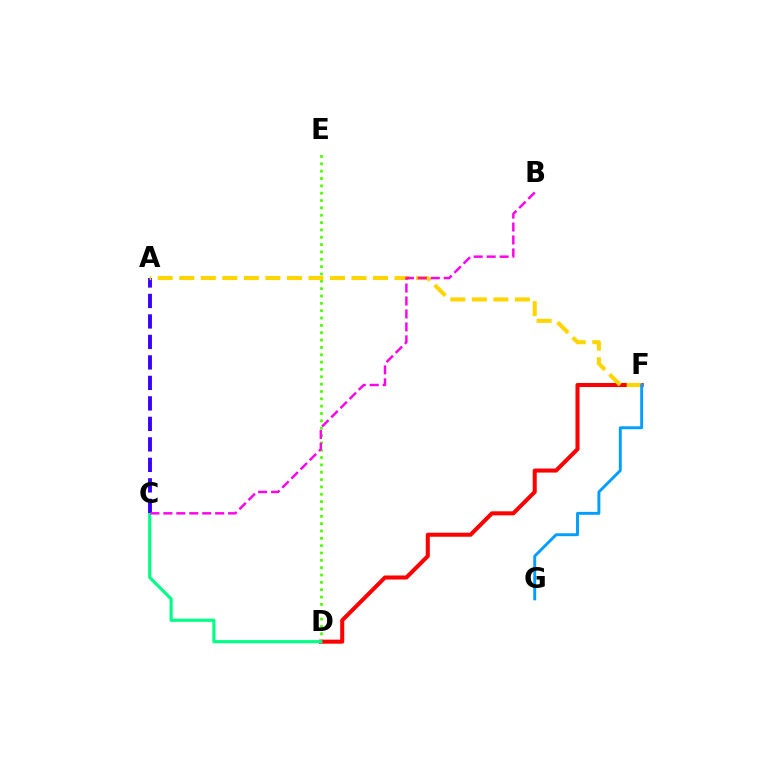{('D', 'E'): [{'color': '#4fff00', 'line_style': 'dotted', 'thickness': 1.99}], ('D', 'F'): [{'color': '#ff0000', 'line_style': 'solid', 'thickness': 2.91}], ('C', 'D'): [{'color': '#00ff86', 'line_style': 'solid', 'thickness': 2.27}], ('A', 'C'): [{'color': '#3700ff', 'line_style': 'dashed', 'thickness': 2.78}], ('A', 'F'): [{'color': '#ffd500', 'line_style': 'dashed', 'thickness': 2.93}], ('F', 'G'): [{'color': '#009eff', 'line_style': 'solid', 'thickness': 2.1}], ('B', 'C'): [{'color': '#ff00ed', 'line_style': 'dashed', 'thickness': 1.76}]}